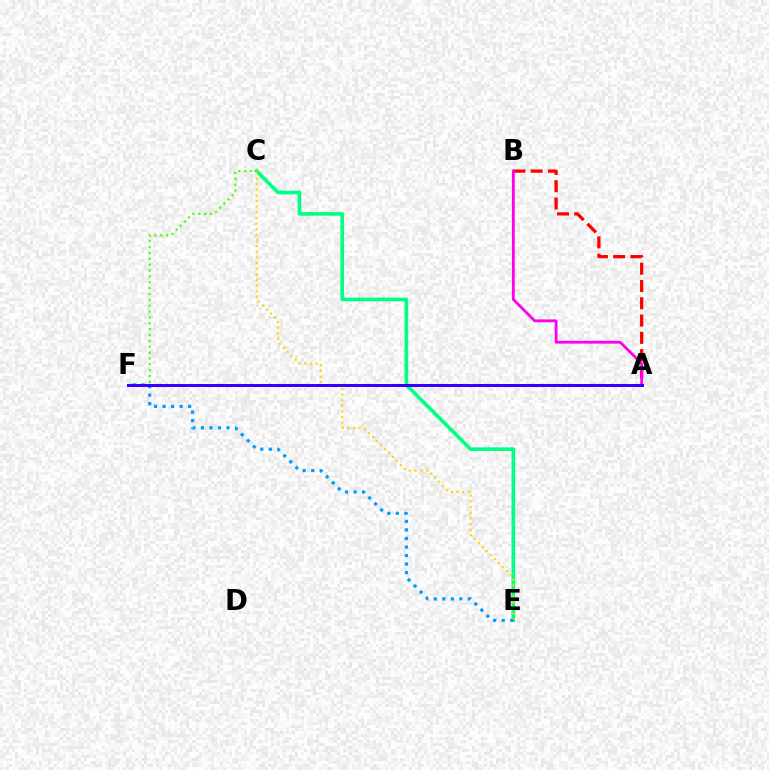{('C', 'E'): [{'color': '#00ff86', 'line_style': 'solid', 'thickness': 2.6}, {'color': '#ffd500', 'line_style': 'dotted', 'thickness': 1.53}], ('A', 'B'): [{'color': '#ff0000', 'line_style': 'dashed', 'thickness': 2.35}, {'color': '#ff00ed', 'line_style': 'solid', 'thickness': 2.03}], ('C', 'F'): [{'color': '#4fff00', 'line_style': 'dotted', 'thickness': 1.59}], ('E', 'F'): [{'color': '#009eff', 'line_style': 'dotted', 'thickness': 2.32}], ('A', 'F'): [{'color': '#3700ff', 'line_style': 'solid', 'thickness': 2.16}]}